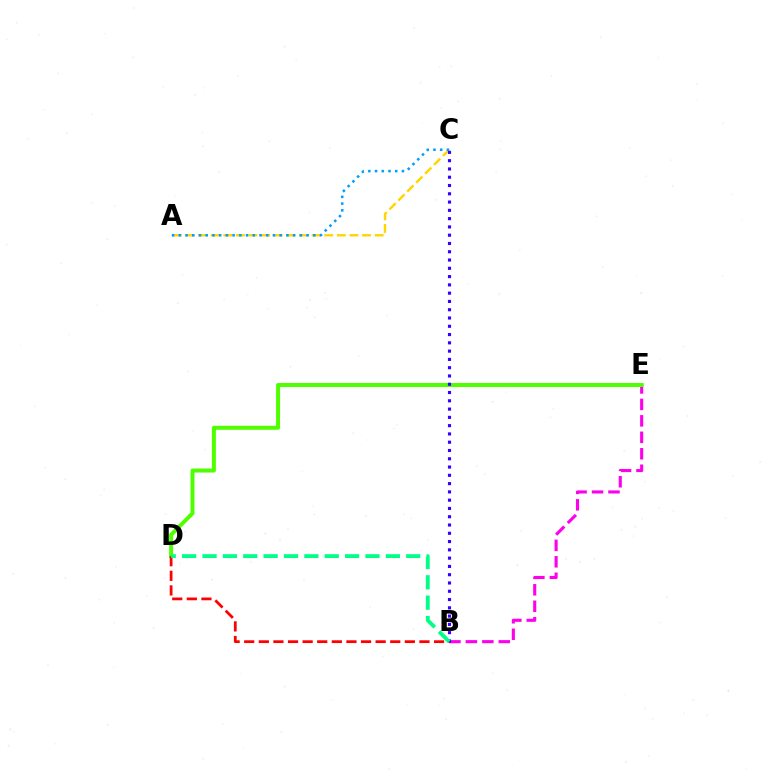{('A', 'C'): [{'color': '#ffd500', 'line_style': 'dashed', 'thickness': 1.71}, {'color': '#009eff', 'line_style': 'dotted', 'thickness': 1.83}], ('B', 'E'): [{'color': '#ff00ed', 'line_style': 'dashed', 'thickness': 2.24}], ('D', 'E'): [{'color': '#4fff00', 'line_style': 'solid', 'thickness': 2.87}], ('B', 'C'): [{'color': '#3700ff', 'line_style': 'dotted', 'thickness': 2.25}], ('B', 'D'): [{'color': '#ff0000', 'line_style': 'dashed', 'thickness': 1.98}, {'color': '#00ff86', 'line_style': 'dashed', 'thickness': 2.77}]}